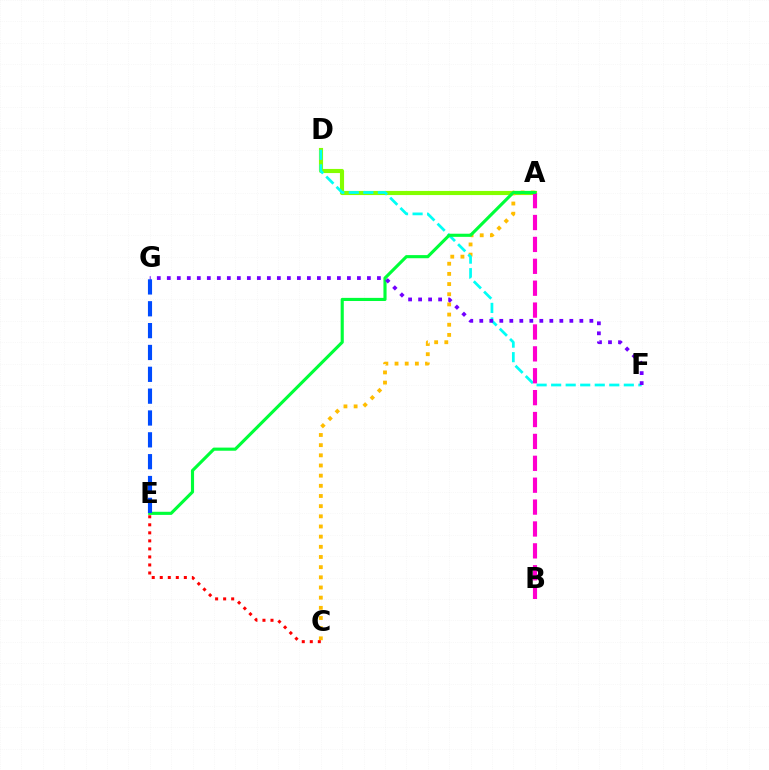{('A', 'D'): [{'color': '#84ff00', 'line_style': 'solid', 'thickness': 2.97}], ('A', 'C'): [{'color': '#ffbd00', 'line_style': 'dotted', 'thickness': 2.76}], ('D', 'F'): [{'color': '#00fff6', 'line_style': 'dashed', 'thickness': 1.97}], ('C', 'E'): [{'color': '#ff0000', 'line_style': 'dotted', 'thickness': 2.18}], ('A', 'B'): [{'color': '#ff00cf', 'line_style': 'dashed', 'thickness': 2.97}], ('A', 'E'): [{'color': '#00ff39', 'line_style': 'solid', 'thickness': 2.25}], ('F', 'G'): [{'color': '#7200ff', 'line_style': 'dotted', 'thickness': 2.72}], ('E', 'G'): [{'color': '#004bff', 'line_style': 'dashed', 'thickness': 2.97}]}